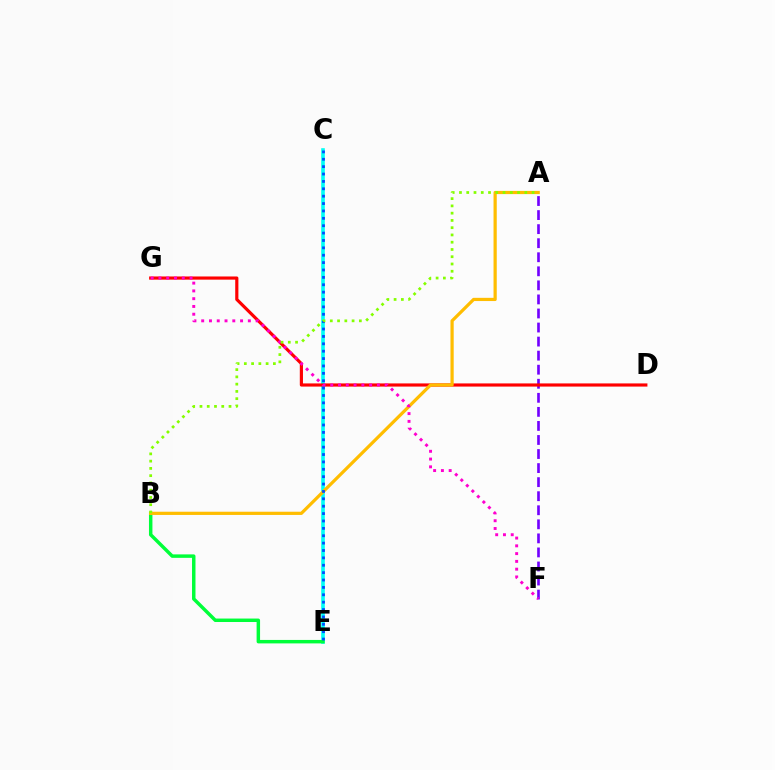{('C', 'E'): [{'color': '#00fff6', 'line_style': 'solid', 'thickness': 2.61}, {'color': '#004bff', 'line_style': 'dotted', 'thickness': 2.01}], ('A', 'F'): [{'color': '#7200ff', 'line_style': 'dashed', 'thickness': 1.91}], ('D', 'G'): [{'color': '#ff0000', 'line_style': 'solid', 'thickness': 2.28}], ('B', 'E'): [{'color': '#00ff39', 'line_style': 'solid', 'thickness': 2.49}], ('A', 'B'): [{'color': '#ffbd00', 'line_style': 'solid', 'thickness': 2.31}, {'color': '#84ff00', 'line_style': 'dotted', 'thickness': 1.97}], ('F', 'G'): [{'color': '#ff00cf', 'line_style': 'dotted', 'thickness': 2.11}]}